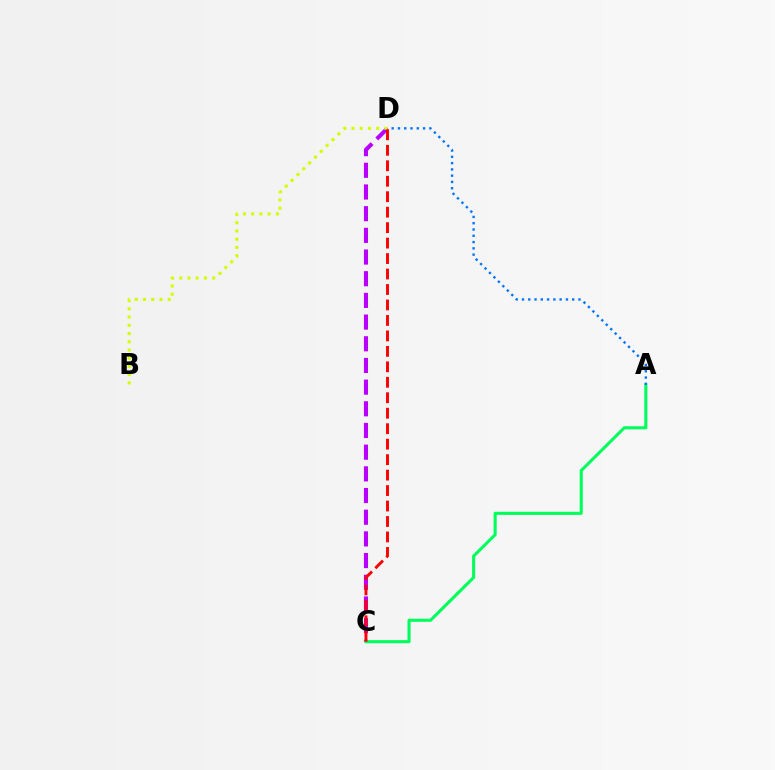{('C', 'D'): [{'color': '#b900ff', 'line_style': 'dashed', 'thickness': 2.95}, {'color': '#ff0000', 'line_style': 'dashed', 'thickness': 2.1}], ('B', 'D'): [{'color': '#d1ff00', 'line_style': 'dotted', 'thickness': 2.24}], ('A', 'C'): [{'color': '#00ff5c', 'line_style': 'solid', 'thickness': 2.22}], ('A', 'D'): [{'color': '#0074ff', 'line_style': 'dotted', 'thickness': 1.71}]}